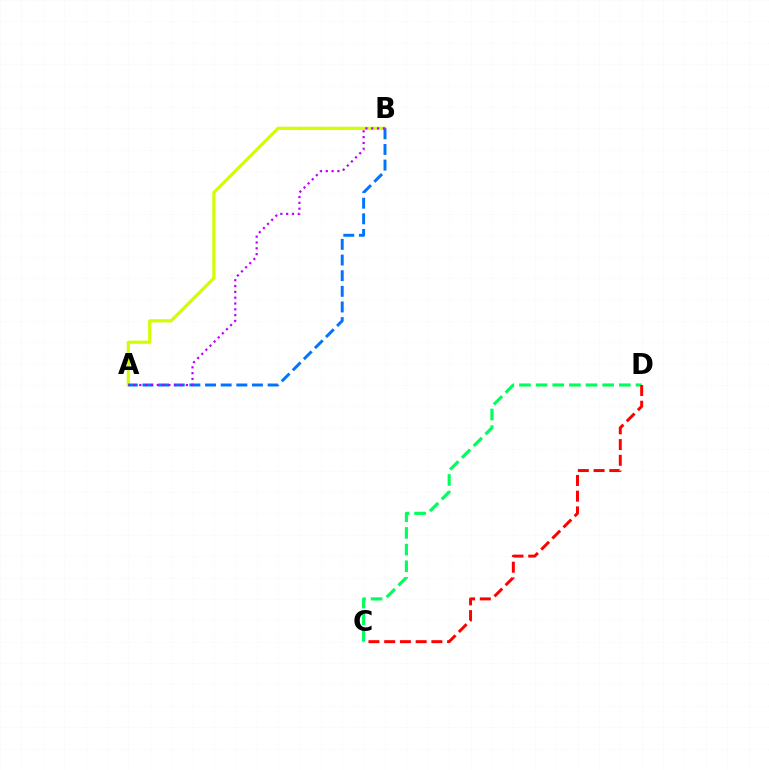{('A', 'B'): [{'color': '#d1ff00', 'line_style': 'solid', 'thickness': 2.31}, {'color': '#0074ff', 'line_style': 'dashed', 'thickness': 2.13}, {'color': '#b900ff', 'line_style': 'dotted', 'thickness': 1.58}], ('C', 'D'): [{'color': '#00ff5c', 'line_style': 'dashed', 'thickness': 2.26}, {'color': '#ff0000', 'line_style': 'dashed', 'thickness': 2.14}]}